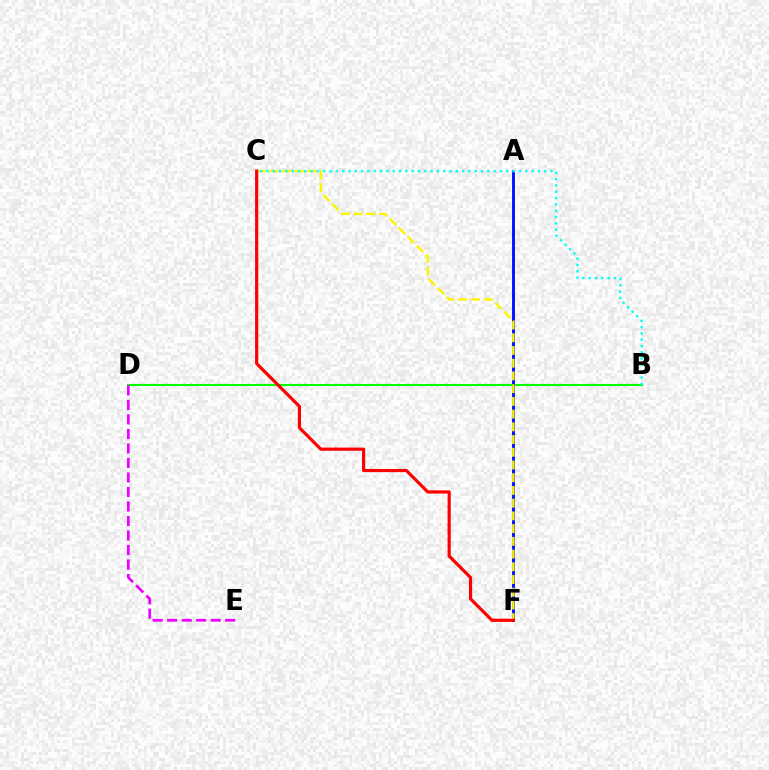{('B', 'D'): [{'color': '#08ff00', 'line_style': 'solid', 'thickness': 1.51}], ('A', 'F'): [{'color': '#0010ff', 'line_style': 'solid', 'thickness': 2.06}], ('C', 'F'): [{'color': '#fcf500', 'line_style': 'dashed', 'thickness': 1.73}, {'color': '#ff0000', 'line_style': 'solid', 'thickness': 2.28}], ('D', 'E'): [{'color': '#ee00ff', 'line_style': 'dashed', 'thickness': 1.97}], ('B', 'C'): [{'color': '#00fff6', 'line_style': 'dotted', 'thickness': 1.72}]}